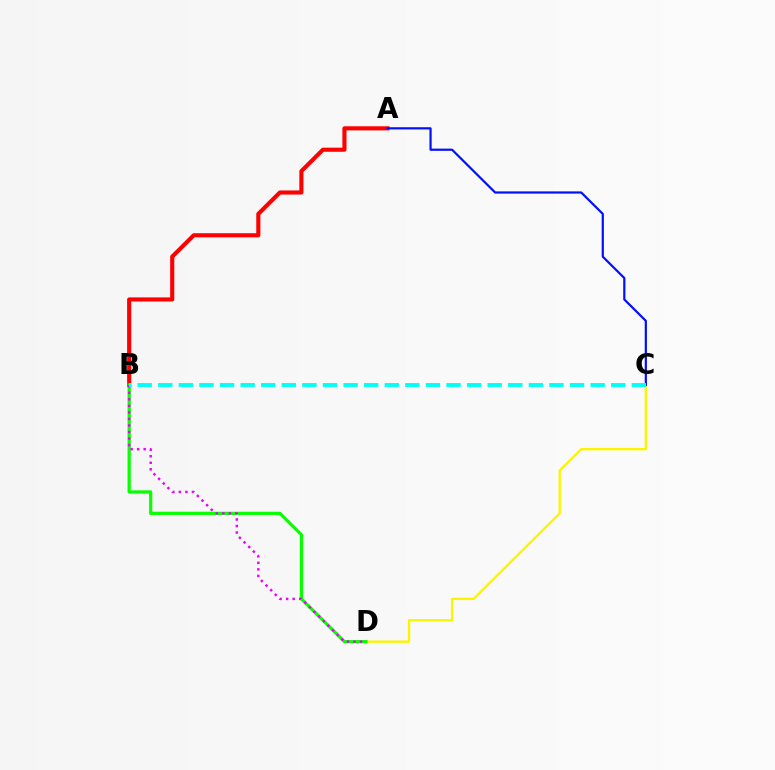{('C', 'D'): [{'color': '#fcf500', 'line_style': 'solid', 'thickness': 1.7}], ('A', 'B'): [{'color': '#ff0000', 'line_style': 'solid', 'thickness': 2.97}], ('B', 'D'): [{'color': '#08ff00', 'line_style': 'solid', 'thickness': 2.32}, {'color': '#ee00ff', 'line_style': 'dotted', 'thickness': 1.78}], ('A', 'C'): [{'color': '#0010ff', 'line_style': 'solid', 'thickness': 1.58}], ('B', 'C'): [{'color': '#00fff6', 'line_style': 'dashed', 'thickness': 2.8}]}